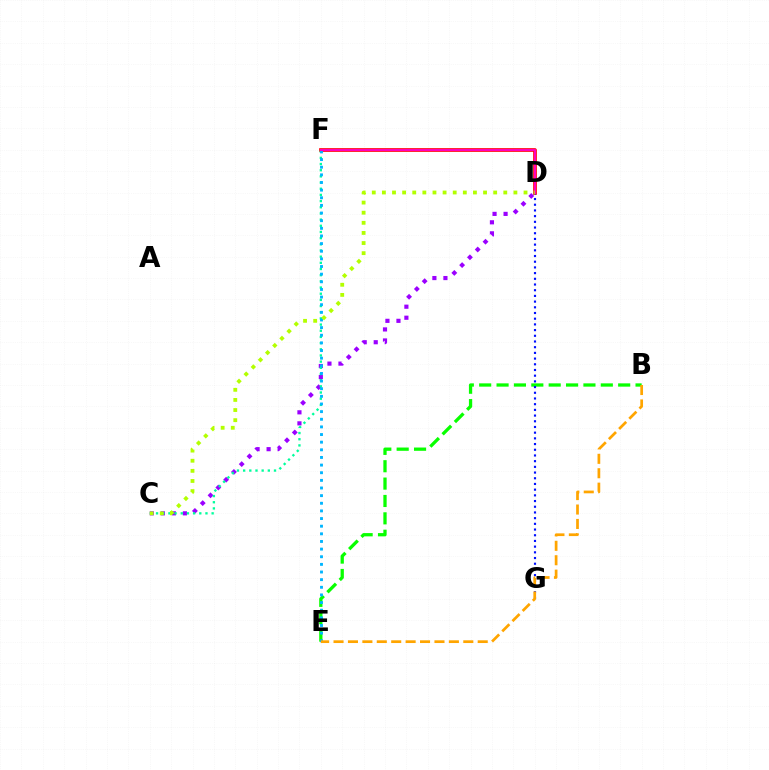{('C', 'D'): [{'color': '#9b00ff', 'line_style': 'dotted', 'thickness': 3.0}, {'color': '#b3ff00', 'line_style': 'dotted', 'thickness': 2.75}], ('B', 'E'): [{'color': '#08ff00', 'line_style': 'dashed', 'thickness': 2.36}, {'color': '#ffa500', 'line_style': 'dashed', 'thickness': 1.96}], ('D', 'F'): [{'color': '#ff0000', 'line_style': 'solid', 'thickness': 2.64}, {'color': '#ff00bd', 'line_style': 'solid', 'thickness': 1.52}], ('C', 'F'): [{'color': '#00ff9d', 'line_style': 'dotted', 'thickness': 1.68}], ('E', 'F'): [{'color': '#00b5ff', 'line_style': 'dotted', 'thickness': 2.08}], ('D', 'G'): [{'color': '#0010ff', 'line_style': 'dotted', 'thickness': 1.55}]}